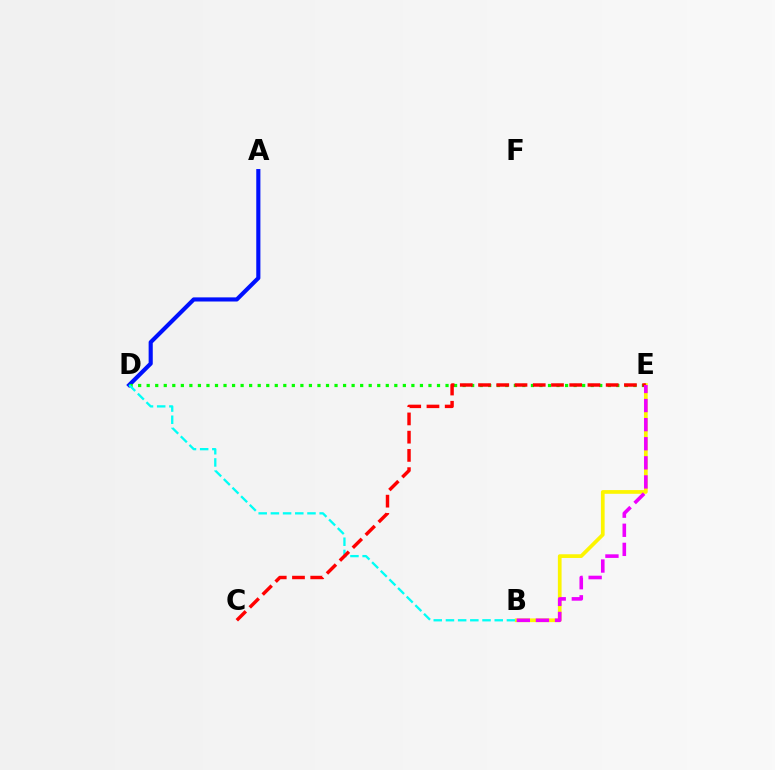{('B', 'E'): [{'color': '#fcf500', 'line_style': 'solid', 'thickness': 2.67}, {'color': '#ee00ff', 'line_style': 'dashed', 'thickness': 2.59}], ('A', 'D'): [{'color': '#0010ff', 'line_style': 'solid', 'thickness': 2.97}], ('D', 'E'): [{'color': '#08ff00', 'line_style': 'dotted', 'thickness': 2.32}], ('B', 'D'): [{'color': '#00fff6', 'line_style': 'dashed', 'thickness': 1.66}], ('C', 'E'): [{'color': '#ff0000', 'line_style': 'dashed', 'thickness': 2.48}]}